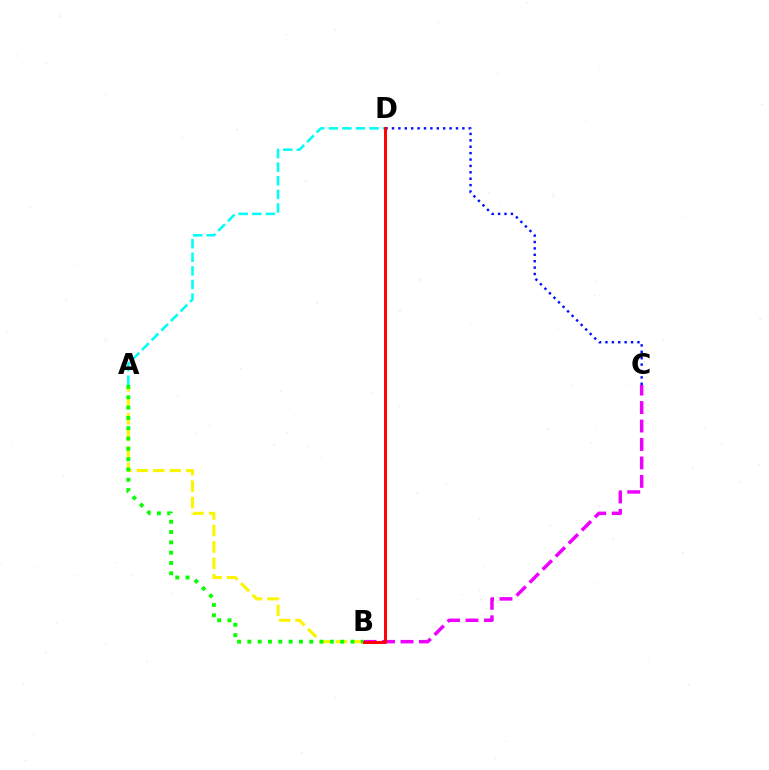{('C', 'D'): [{'color': '#0010ff', 'line_style': 'dotted', 'thickness': 1.74}], ('B', 'C'): [{'color': '#ee00ff', 'line_style': 'dashed', 'thickness': 2.51}], ('A', 'D'): [{'color': '#00fff6', 'line_style': 'dashed', 'thickness': 1.85}], ('A', 'B'): [{'color': '#fcf500', 'line_style': 'dashed', 'thickness': 2.23}, {'color': '#08ff00', 'line_style': 'dotted', 'thickness': 2.8}], ('B', 'D'): [{'color': '#ff0000', 'line_style': 'solid', 'thickness': 2.11}]}